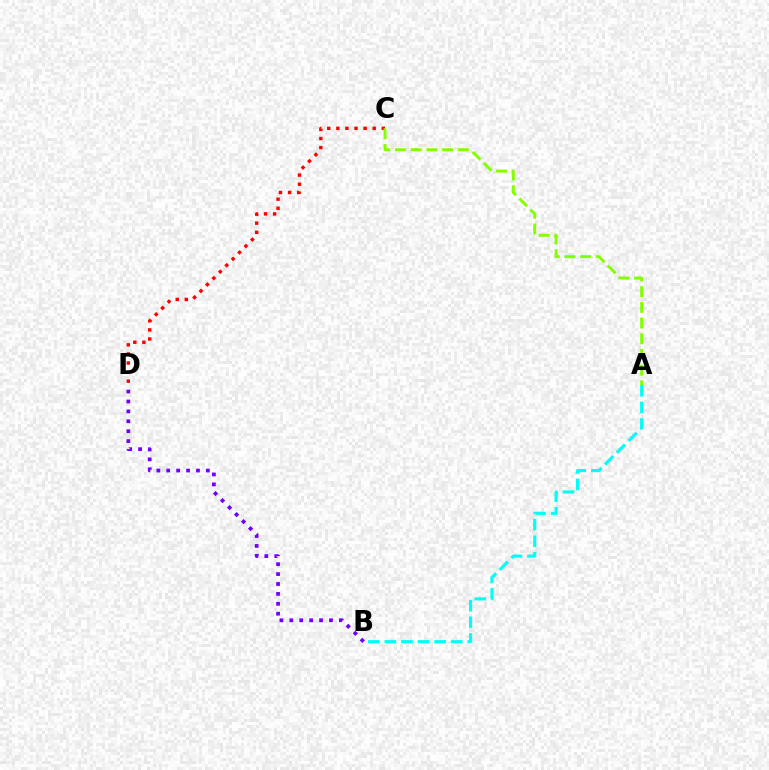{('C', 'D'): [{'color': '#ff0000', 'line_style': 'dotted', 'thickness': 2.47}], ('A', 'C'): [{'color': '#84ff00', 'line_style': 'dashed', 'thickness': 2.13}], ('A', 'B'): [{'color': '#00fff6', 'line_style': 'dashed', 'thickness': 2.25}], ('B', 'D'): [{'color': '#7200ff', 'line_style': 'dotted', 'thickness': 2.69}]}